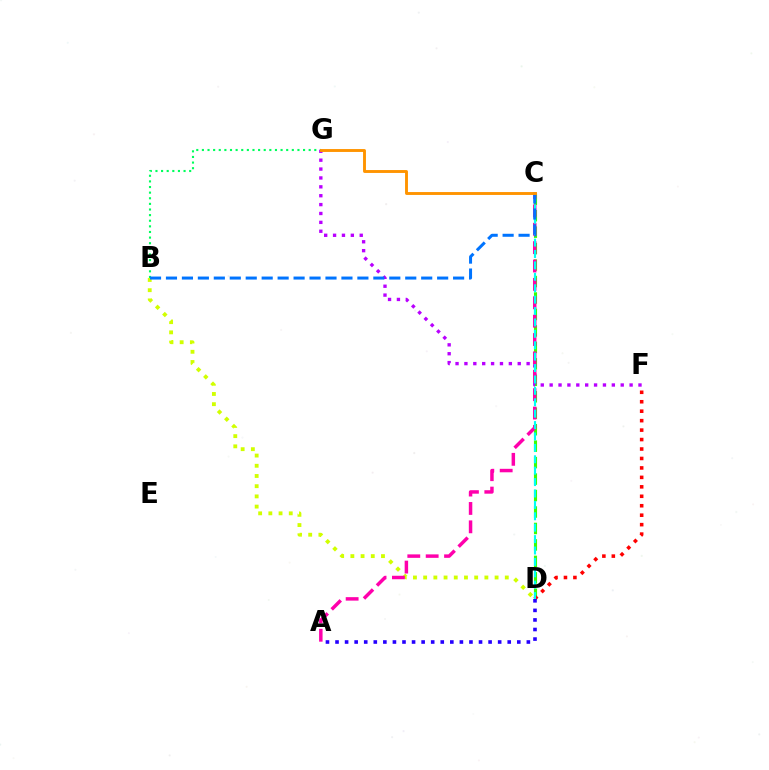{('B', 'G'): [{'color': '#00ff5c', 'line_style': 'dotted', 'thickness': 1.53}], ('C', 'D'): [{'color': '#3dff00', 'line_style': 'dashed', 'thickness': 2.24}, {'color': '#00fff6', 'line_style': 'dashed', 'thickness': 1.55}], ('F', 'G'): [{'color': '#b900ff', 'line_style': 'dotted', 'thickness': 2.41}], ('D', 'F'): [{'color': '#ff0000', 'line_style': 'dotted', 'thickness': 2.57}], ('B', 'D'): [{'color': '#d1ff00', 'line_style': 'dotted', 'thickness': 2.77}], ('A', 'C'): [{'color': '#ff00ac', 'line_style': 'dashed', 'thickness': 2.5}], ('A', 'D'): [{'color': '#2500ff', 'line_style': 'dotted', 'thickness': 2.6}], ('B', 'C'): [{'color': '#0074ff', 'line_style': 'dashed', 'thickness': 2.17}], ('C', 'G'): [{'color': '#ff9400', 'line_style': 'solid', 'thickness': 2.09}]}